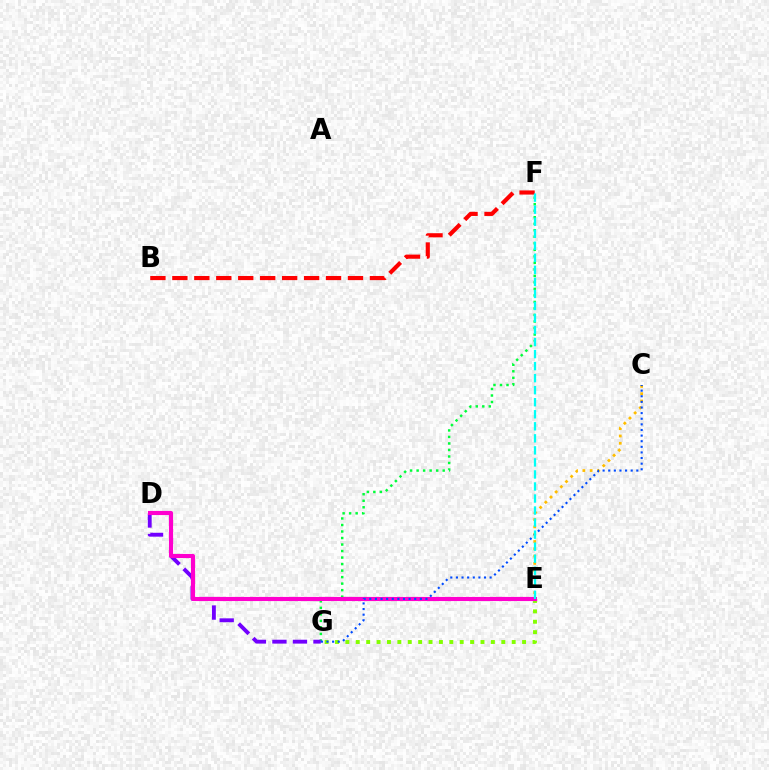{('F', 'G'): [{'color': '#00ff39', 'line_style': 'dotted', 'thickness': 1.77}], ('D', 'G'): [{'color': '#7200ff', 'line_style': 'dashed', 'thickness': 2.79}], ('E', 'G'): [{'color': '#84ff00', 'line_style': 'dotted', 'thickness': 2.82}], ('C', 'E'): [{'color': '#ffbd00', 'line_style': 'dotted', 'thickness': 1.99}], ('B', 'F'): [{'color': '#ff0000', 'line_style': 'dashed', 'thickness': 2.98}], ('D', 'E'): [{'color': '#ff00cf', 'line_style': 'solid', 'thickness': 2.97}], ('C', 'G'): [{'color': '#004bff', 'line_style': 'dotted', 'thickness': 1.53}], ('E', 'F'): [{'color': '#00fff6', 'line_style': 'dashed', 'thickness': 1.63}]}